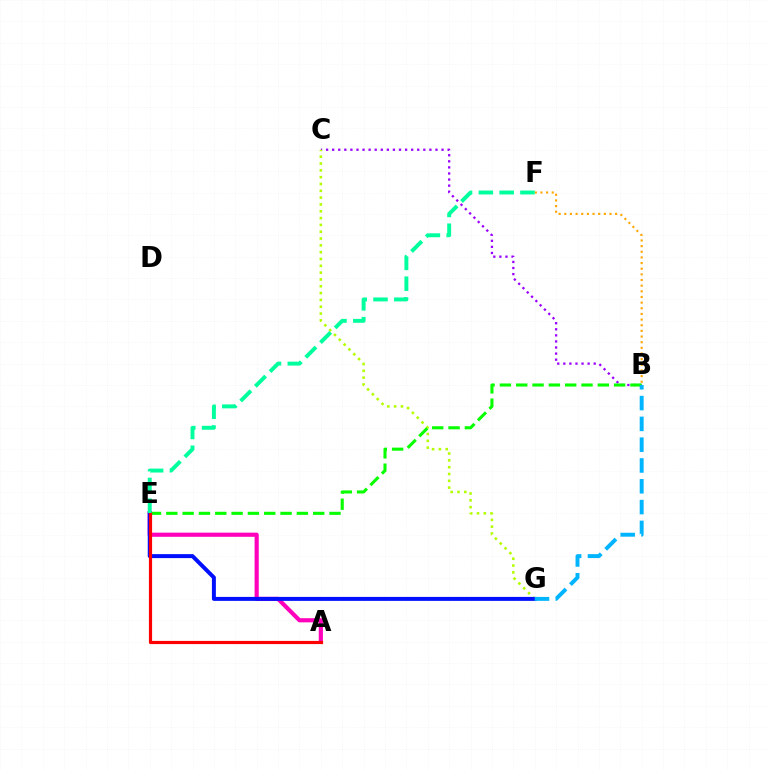{('B', 'C'): [{'color': '#9b00ff', 'line_style': 'dotted', 'thickness': 1.65}], ('A', 'E'): [{'color': '#ff00bd', 'line_style': 'solid', 'thickness': 2.99}, {'color': '#ff0000', 'line_style': 'solid', 'thickness': 2.29}], ('C', 'G'): [{'color': '#b3ff00', 'line_style': 'dotted', 'thickness': 1.85}], ('B', 'E'): [{'color': '#08ff00', 'line_style': 'dashed', 'thickness': 2.22}], ('E', 'G'): [{'color': '#0010ff', 'line_style': 'solid', 'thickness': 2.86}], ('B', 'G'): [{'color': '#00b5ff', 'line_style': 'dashed', 'thickness': 2.83}], ('B', 'F'): [{'color': '#ffa500', 'line_style': 'dotted', 'thickness': 1.54}], ('E', 'F'): [{'color': '#00ff9d', 'line_style': 'dashed', 'thickness': 2.83}]}